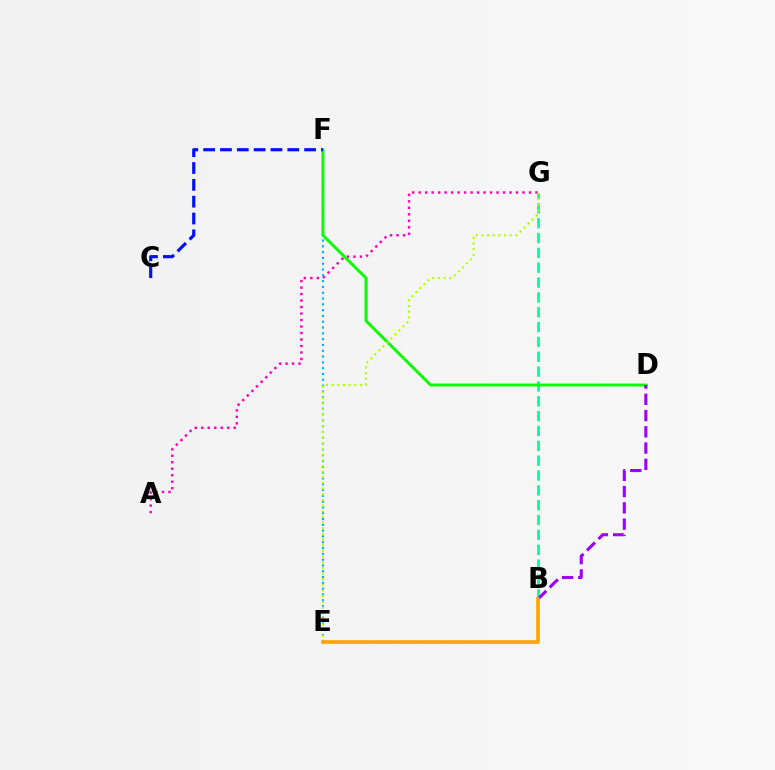{('B', 'G'): [{'color': '#00ff9d', 'line_style': 'dashed', 'thickness': 2.02}], ('A', 'G'): [{'color': '#ff00bd', 'line_style': 'dotted', 'thickness': 1.76}], ('E', 'F'): [{'color': '#00b5ff', 'line_style': 'dotted', 'thickness': 1.58}], ('D', 'F'): [{'color': '#08ff00', 'line_style': 'solid', 'thickness': 2.1}], ('B', 'E'): [{'color': '#ff0000', 'line_style': 'dotted', 'thickness': 1.61}, {'color': '#ffa500', 'line_style': 'solid', 'thickness': 2.6}], ('B', 'D'): [{'color': '#9b00ff', 'line_style': 'dashed', 'thickness': 2.21}], ('E', 'G'): [{'color': '#b3ff00', 'line_style': 'dotted', 'thickness': 1.54}], ('C', 'F'): [{'color': '#0010ff', 'line_style': 'dashed', 'thickness': 2.29}]}